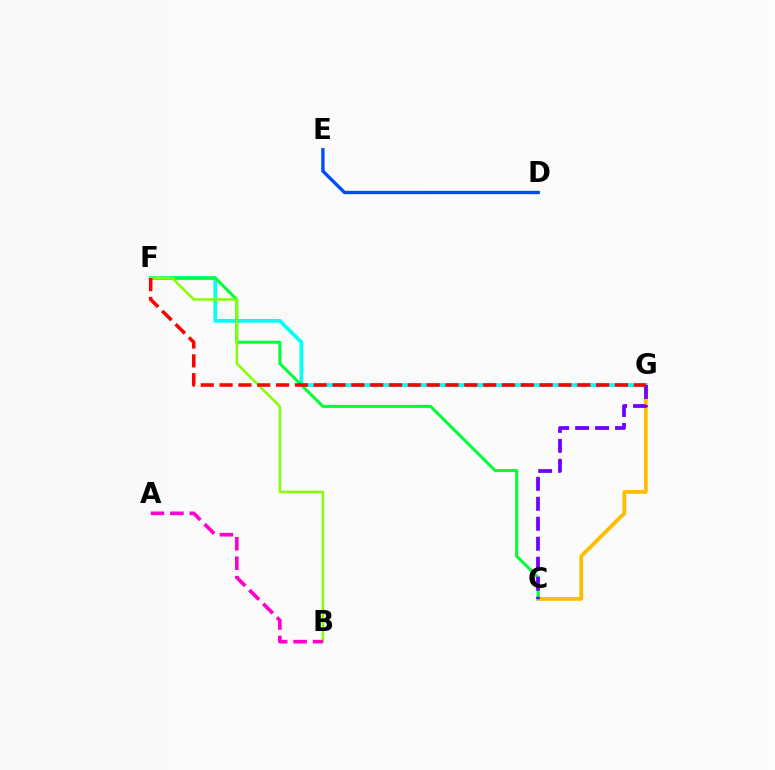{('D', 'E'): [{'color': '#004bff', 'line_style': 'solid', 'thickness': 2.39}], ('C', 'G'): [{'color': '#ffbd00', 'line_style': 'solid', 'thickness': 2.72}, {'color': '#7200ff', 'line_style': 'dashed', 'thickness': 2.71}], ('F', 'G'): [{'color': '#00fff6', 'line_style': 'solid', 'thickness': 2.7}, {'color': '#ff0000', 'line_style': 'dashed', 'thickness': 2.56}], ('C', 'F'): [{'color': '#00ff39', 'line_style': 'solid', 'thickness': 2.18}], ('B', 'F'): [{'color': '#84ff00', 'line_style': 'solid', 'thickness': 1.81}], ('A', 'B'): [{'color': '#ff00cf', 'line_style': 'dashed', 'thickness': 2.64}]}